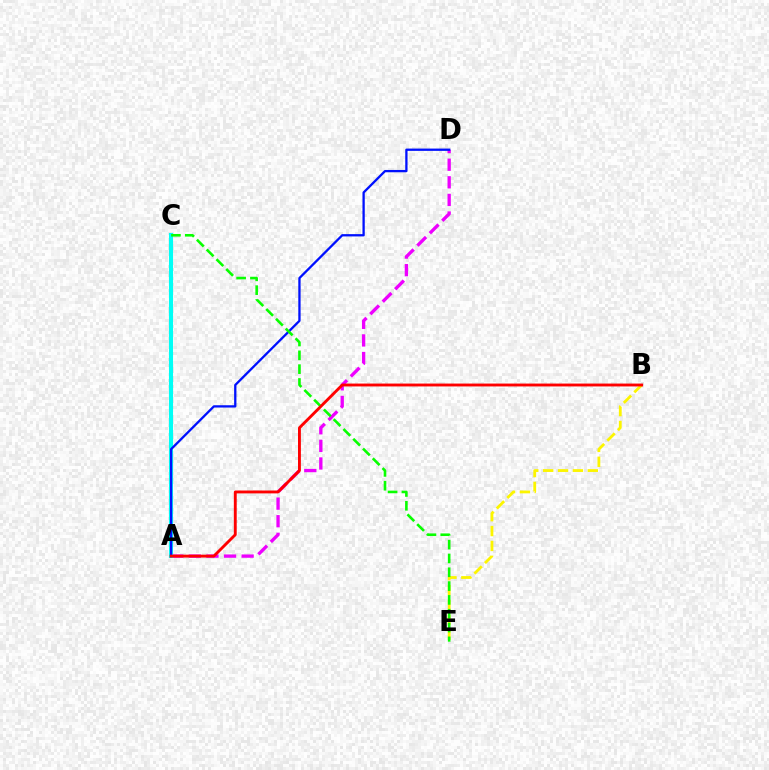{('B', 'E'): [{'color': '#fcf500', 'line_style': 'dashed', 'thickness': 2.02}], ('A', 'D'): [{'color': '#ee00ff', 'line_style': 'dashed', 'thickness': 2.39}, {'color': '#0010ff', 'line_style': 'solid', 'thickness': 1.65}], ('A', 'C'): [{'color': '#00fff6', 'line_style': 'solid', 'thickness': 2.95}], ('C', 'E'): [{'color': '#08ff00', 'line_style': 'dashed', 'thickness': 1.88}], ('A', 'B'): [{'color': '#ff0000', 'line_style': 'solid', 'thickness': 2.07}]}